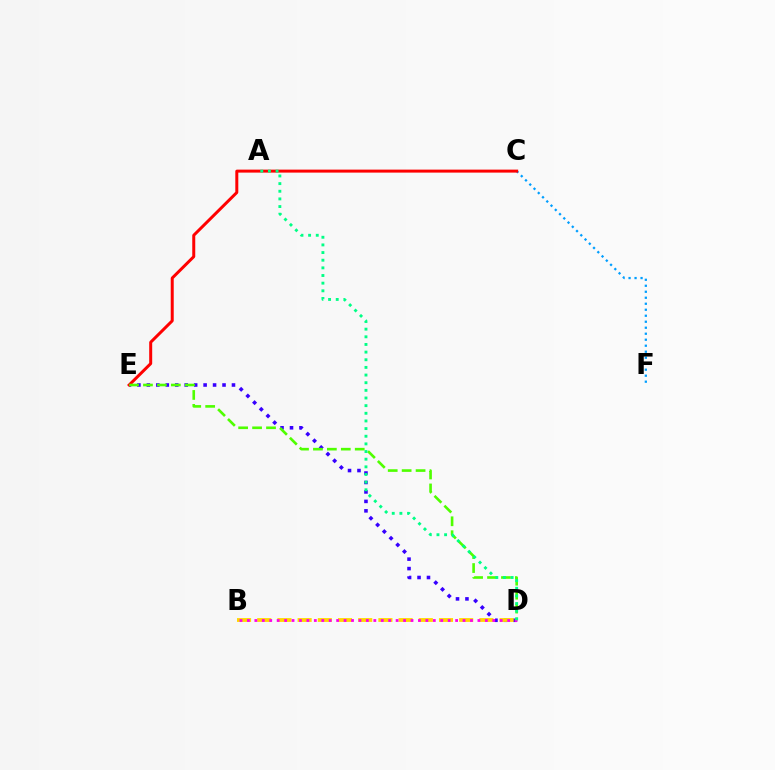{('D', 'E'): [{'color': '#3700ff', 'line_style': 'dotted', 'thickness': 2.57}, {'color': '#4fff00', 'line_style': 'dashed', 'thickness': 1.89}], ('C', 'F'): [{'color': '#009eff', 'line_style': 'dotted', 'thickness': 1.63}], ('B', 'D'): [{'color': '#ffd500', 'line_style': 'dashed', 'thickness': 2.74}, {'color': '#ff00ed', 'line_style': 'dotted', 'thickness': 2.02}], ('C', 'E'): [{'color': '#ff0000', 'line_style': 'solid', 'thickness': 2.15}], ('A', 'D'): [{'color': '#00ff86', 'line_style': 'dotted', 'thickness': 2.08}]}